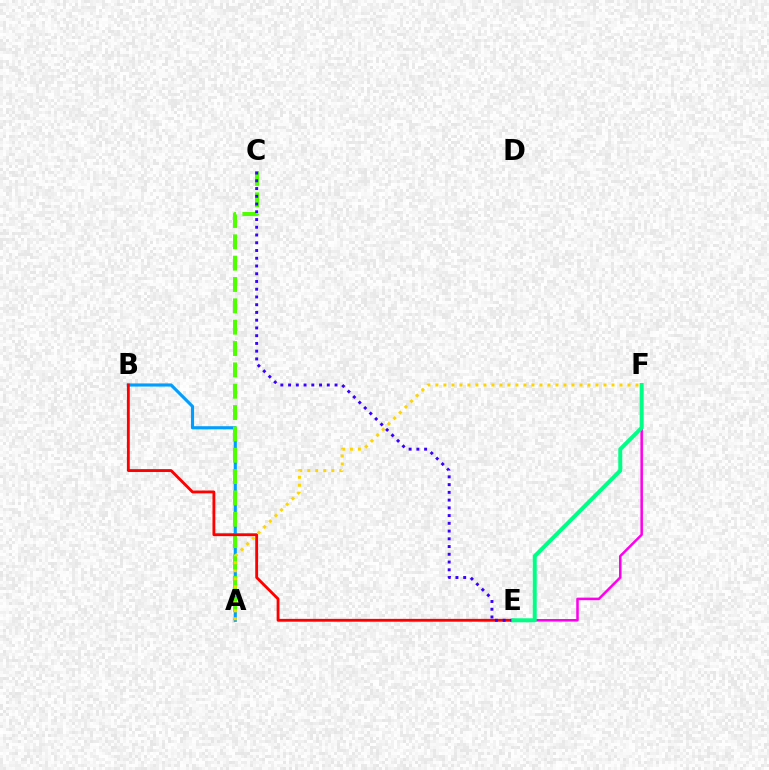{('A', 'B'): [{'color': '#009eff', 'line_style': 'solid', 'thickness': 2.26}], ('A', 'C'): [{'color': '#4fff00', 'line_style': 'dashed', 'thickness': 2.9}], ('B', 'E'): [{'color': '#ff0000', 'line_style': 'solid', 'thickness': 2.05}], ('C', 'E'): [{'color': '#3700ff', 'line_style': 'dotted', 'thickness': 2.1}], ('E', 'F'): [{'color': '#ff00ed', 'line_style': 'solid', 'thickness': 1.82}, {'color': '#00ff86', 'line_style': 'solid', 'thickness': 2.87}], ('A', 'F'): [{'color': '#ffd500', 'line_style': 'dotted', 'thickness': 2.17}]}